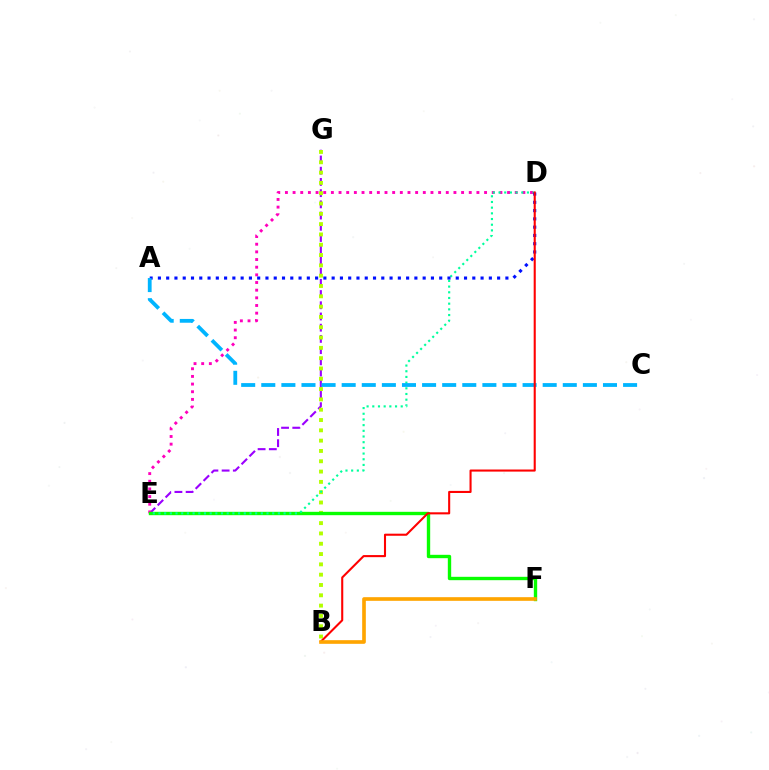{('E', 'G'): [{'color': '#9b00ff', 'line_style': 'dashed', 'thickness': 1.52}], ('B', 'G'): [{'color': '#b3ff00', 'line_style': 'dotted', 'thickness': 2.8}], ('D', 'E'): [{'color': '#ff00bd', 'line_style': 'dotted', 'thickness': 2.08}, {'color': '#00ff9d', 'line_style': 'dotted', 'thickness': 1.55}], ('E', 'F'): [{'color': '#08ff00', 'line_style': 'solid', 'thickness': 2.43}], ('A', 'D'): [{'color': '#0010ff', 'line_style': 'dotted', 'thickness': 2.25}], ('A', 'C'): [{'color': '#00b5ff', 'line_style': 'dashed', 'thickness': 2.73}], ('B', 'D'): [{'color': '#ff0000', 'line_style': 'solid', 'thickness': 1.5}], ('B', 'F'): [{'color': '#ffa500', 'line_style': 'solid', 'thickness': 2.63}]}